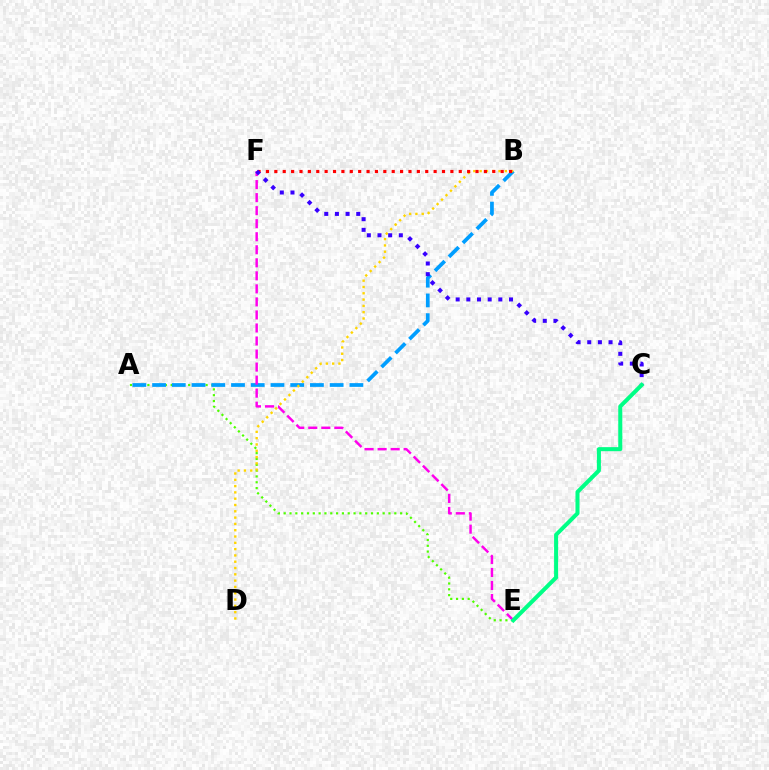{('A', 'E'): [{'color': '#4fff00', 'line_style': 'dotted', 'thickness': 1.58}], ('A', 'B'): [{'color': '#009eff', 'line_style': 'dashed', 'thickness': 2.68}], ('B', 'D'): [{'color': '#ffd500', 'line_style': 'dotted', 'thickness': 1.71}], ('B', 'F'): [{'color': '#ff0000', 'line_style': 'dotted', 'thickness': 2.28}], ('E', 'F'): [{'color': '#ff00ed', 'line_style': 'dashed', 'thickness': 1.77}], ('C', 'F'): [{'color': '#3700ff', 'line_style': 'dotted', 'thickness': 2.9}], ('C', 'E'): [{'color': '#00ff86', 'line_style': 'solid', 'thickness': 2.91}]}